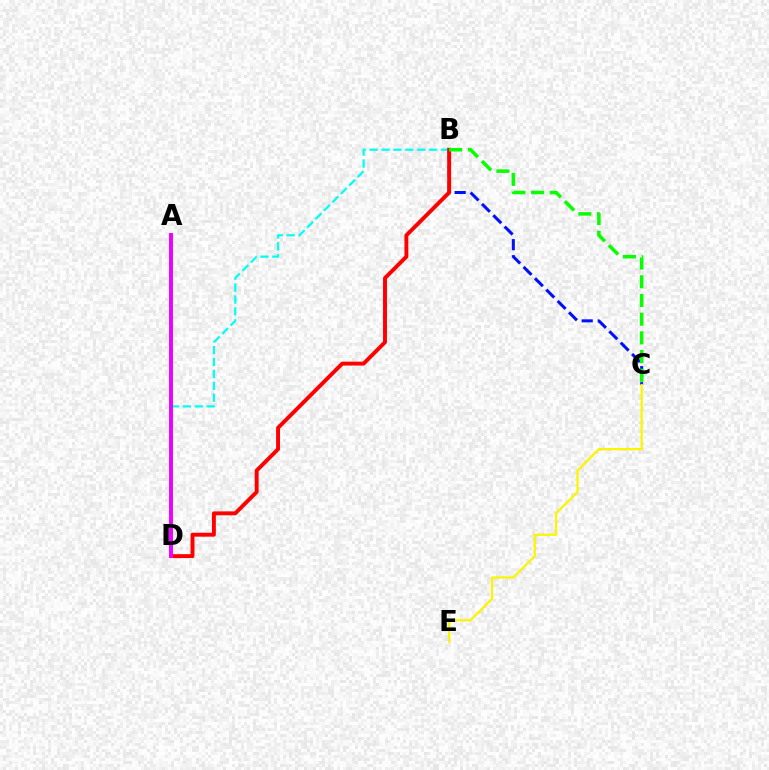{('B', 'C'): [{'color': '#0010ff', 'line_style': 'dashed', 'thickness': 2.18}, {'color': '#08ff00', 'line_style': 'dashed', 'thickness': 2.54}], ('B', 'D'): [{'color': '#00fff6', 'line_style': 'dashed', 'thickness': 1.62}, {'color': '#ff0000', 'line_style': 'solid', 'thickness': 2.82}], ('A', 'D'): [{'color': '#ee00ff', 'line_style': 'solid', 'thickness': 2.83}], ('C', 'E'): [{'color': '#fcf500', 'line_style': 'solid', 'thickness': 1.63}]}